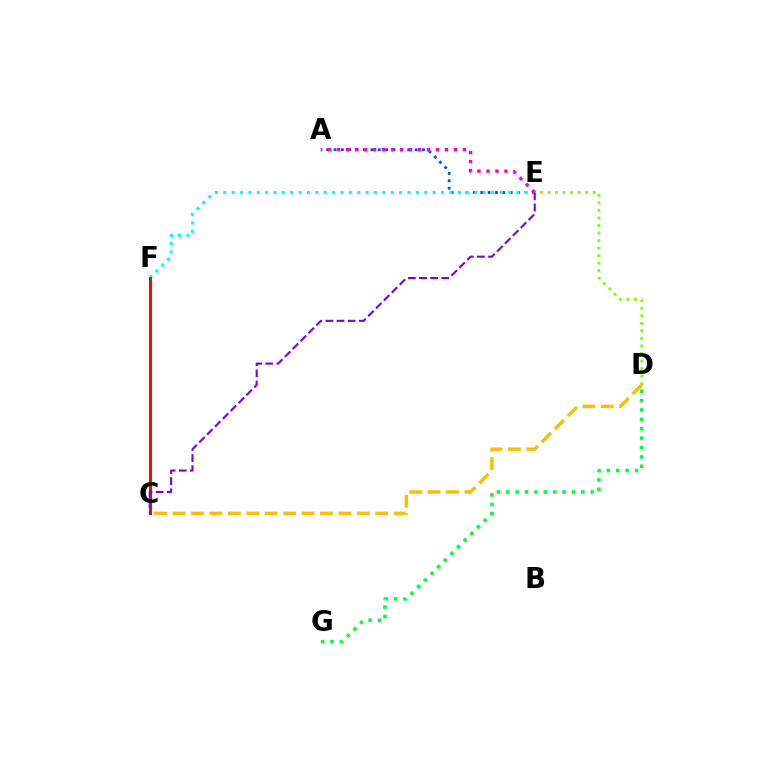{('D', 'G'): [{'color': '#00ff39', 'line_style': 'dotted', 'thickness': 2.55}], ('A', 'E'): [{'color': '#004bff', 'line_style': 'dotted', 'thickness': 2.0}, {'color': '#ff00cf', 'line_style': 'dotted', 'thickness': 2.44}], ('E', 'F'): [{'color': '#00fff6', 'line_style': 'dotted', 'thickness': 2.27}], ('D', 'E'): [{'color': '#84ff00', 'line_style': 'dotted', 'thickness': 2.05}], ('C', 'F'): [{'color': '#ff0000', 'line_style': 'solid', 'thickness': 2.13}], ('C', 'E'): [{'color': '#7200ff', 'line_style': 'dashed', 'thickness': 1.51}], ('C', 'D'): [{'color': '#ffbd00', 'line_style': 'dashed', 'thickness': 2.5}]}